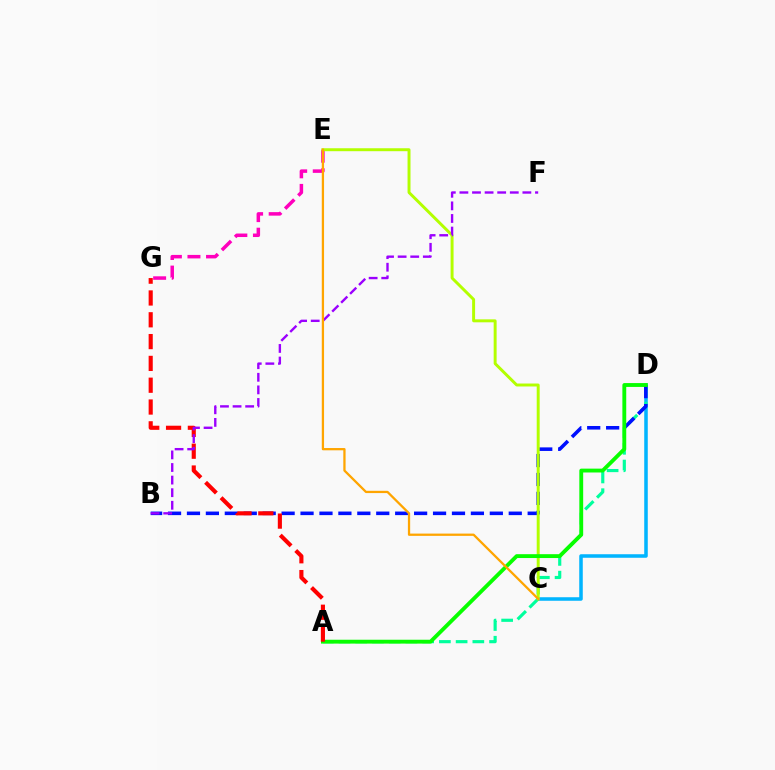{('C', 'D'): [{'color': '#00b5ff', 'line_style': 'solid', 'thickness': 2.54}], ('A', 'D'): [{'color': '#00ff9d', 'line_style': 'dashed', 'thickness': 2.27}, {'color': '#08ff00', 'line_style': 'solid', 'thickness': 2.78}], ('E', 'G'): [{'color': '#ff00bd', 'line_style': 'dashed', 'thickness': 2.52}], ('B', 'D'): [{'color': '#0010ff', 'line_style': 'dashed', 'thickness': 2.57}], ('C', 'E'): [{'color': '#b3ff00', 'line_style': 'solid', 'thickness': 2.13}, {'color': '#ffa500', 'line_style': 'solid', 'thickness': 1.64}], ('A', 'G'): [{'color': '#ff0000', 'line_style': 'dashed', 'thickness': 2.96}], ('B', 'F'): [{'color': '#9b00ff', 'line_style': 'dashed', 'thickness': 1.71}]}